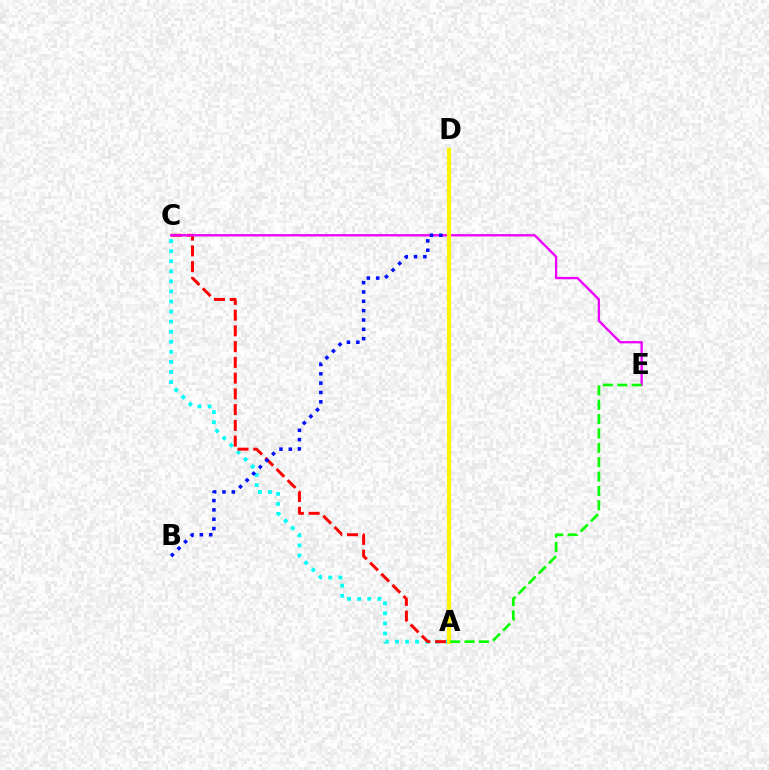{('A', 'C'): [{'color': '#00fff6', 'line_style': 'dotted', 'thickness': 2.74}, {'color': '#ff0000', 'line_style': 'dashed', 'thickness': 2.14}], ('C', 'E'): [{'color': '#ee00ff', 'line_style': 'solid', 'thickness': 1.68}], ('B', 'D'): [{'color': '#0010ff', 'line_style': 'dotted', 'thickness': 2.54}], ('A', 'D'): [{'color': '#fcf500', 'line_style': 'solid', 'thickness': 2.98}], ('A', 'E'): [{'color': '#08ff00', 'line_style': 'dashed', 'thickness': 1.95}]}